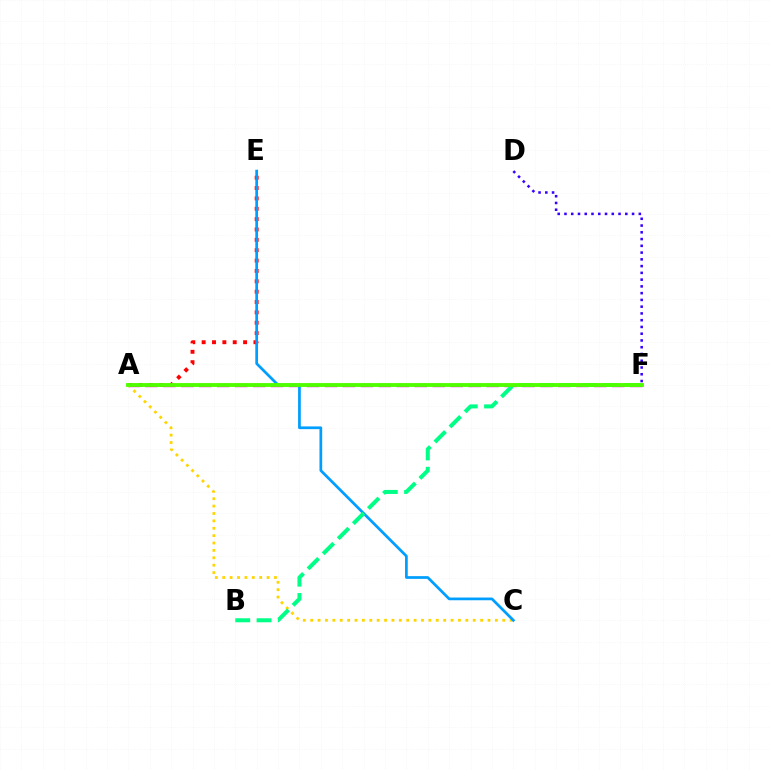{('A', 'F'): [{'color': '#ff00ed', 'line_style': 'dashed', 'thickness': 2.44}, {'color': '#4fff00', 'line_style': 'solid', 'thickness': 2.77}], ('A', 'E'): [{'color': '#ff0000', 'line_style': 'dotted', 'thickness': 2.81}], ('A', 'C'): [{'color': '#ffd500', 'line_style': 'dotted', 'thickness': 2.01}], ('C', 'E'): [{'color': '#009eff', 'line_style': 'solid', 'thickness': 1.96}], ('D', 'F'): [{'color': '#3700ff', 'line_style': 'dotted', 'thickness': 1.84}], ('B', 'F'): [{'color': '#00ff86', 'line_style': 'dashed', 'thickness': 2.9}]}